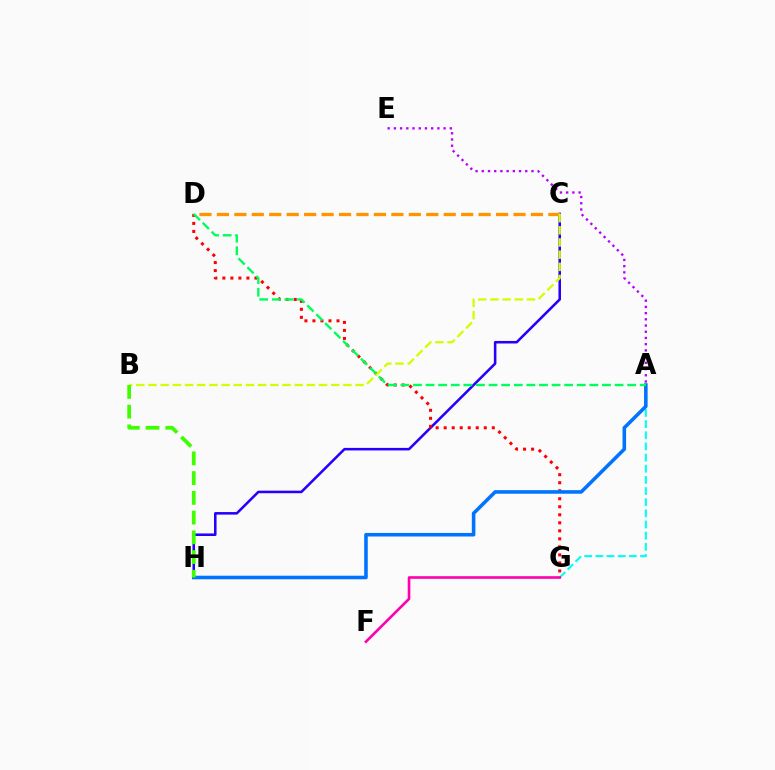{('C', 'H'): [{'color': '#2500ff', 'line_style': 'solid', 'thickness': 1.83}], ('A', 'G'): [{'color': '#00fff6', 'line_style': 'dashed', 'thickness': 1.51}], ('F', 'G'): [{'color': '#ff00ac', 'line_style': 'solid', 'thickness': 1.9}], ('D', 'G'): [{'color': '#ff0000', 'line_style': 'dotted', 'thickness': 2.18}], ('A', 'H'): [{'color': '#0074ff', 'line_style': 'solid', 'thickness': 2.57}], ('C', 'D'): [{'color': '#ff9400', 'line_style': 'dashed', 'thickness': 2.37}], ('B', 'C'): [{'color': '#d1ff00', 'line_style': 'dashed', 'thickness': 1.65}], ('B', 'H'): [{'color': '#3dff00', 'line_style': 'dashed', 'thickness': 2.68}], ('A', 'E'): [{'color': '#b900ff', 'line_style': 'dotted', 'thickness': 1.69}], ('A', 'D'): [{'color': '#00ff5c', 'line_style': 'dashed', 'thickness': 1.71}]}